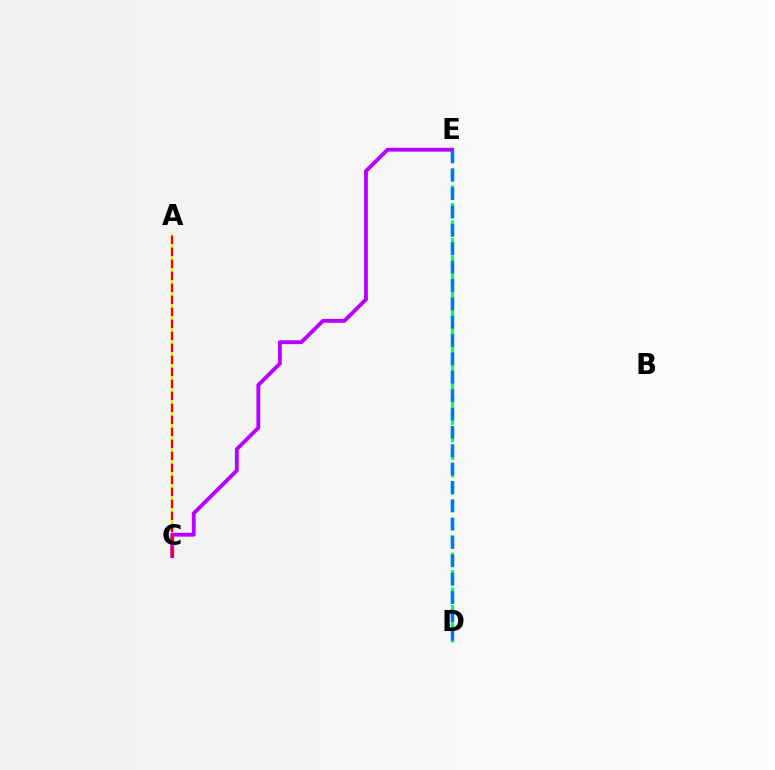{('D', 'E'): [{'color': '#00ff5c', 'line_style': 'dashed', 'thickness': 2.37}, {'color': '#0074ff', 'line_style': 'dashed', 'thickness': 2.49}], ('A', 'C'): [{'color': '#d1ff00', 'line_style': 'solid', 'thickness': 1.71}, {'color': '#ff0000', 'line_style': 'dashed', 'thickness': 1.63}], ('C', 'E'): [{'color': '#b900ff', 'line_style': 'solid', 'thickness': 2.77}]}